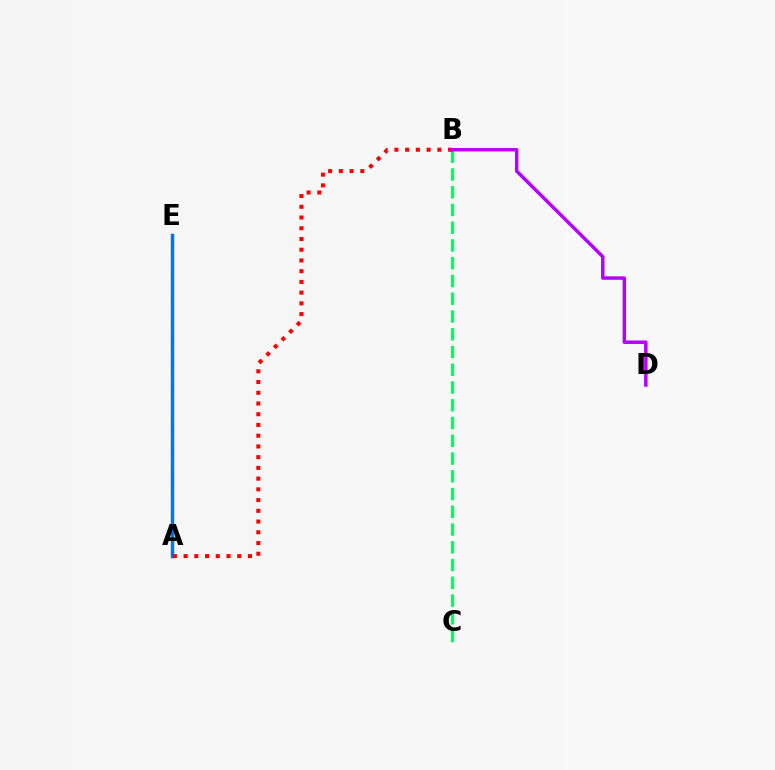{('A', 'E'): [{'color': '#d1ff00', 'line_style': 'dashed', 'thickness': 1.63}, {'color': '#0074ff', 'line_style': 'solid', 'thickness': 2.47}], ('B', 'C'): [{'color': '#00ff5c', 'line_style': 'dashed', 'thickness': 2.41}], ('A', 'B'): [{'color': '#ff0000', 'line_style': 'dotted', 'thickness': 2.92}], ('B', 'D'): [{'color': '#b900ff', 'line_style': 'solid', 'thickness': 2.49}]}